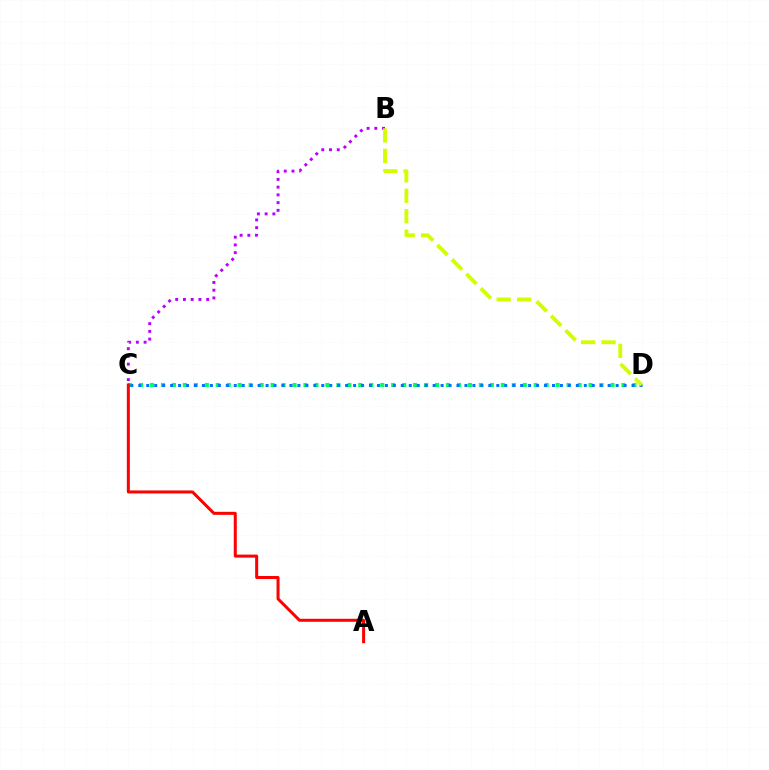{('B', 'C'): [{'color': '#b900ff', 'line_style': 'dotted', 'thickness': 2.1}], ('C', 'D'): [{'color': '#00ff5c', 'line_style': 'dotted', 'thickness': 2.98}, {'color': '#0074ff', 'line_style': 'dotted', 'thickness': 2.16}], ('A', 'C'): [{'color': '#ff0000', 'line_style': 'solid', 'thickness': 2.17}], ('B', 'D'): [{'color': '#d1ff00', 'line_style': 'dashed', 'thickness': 2.77}]}